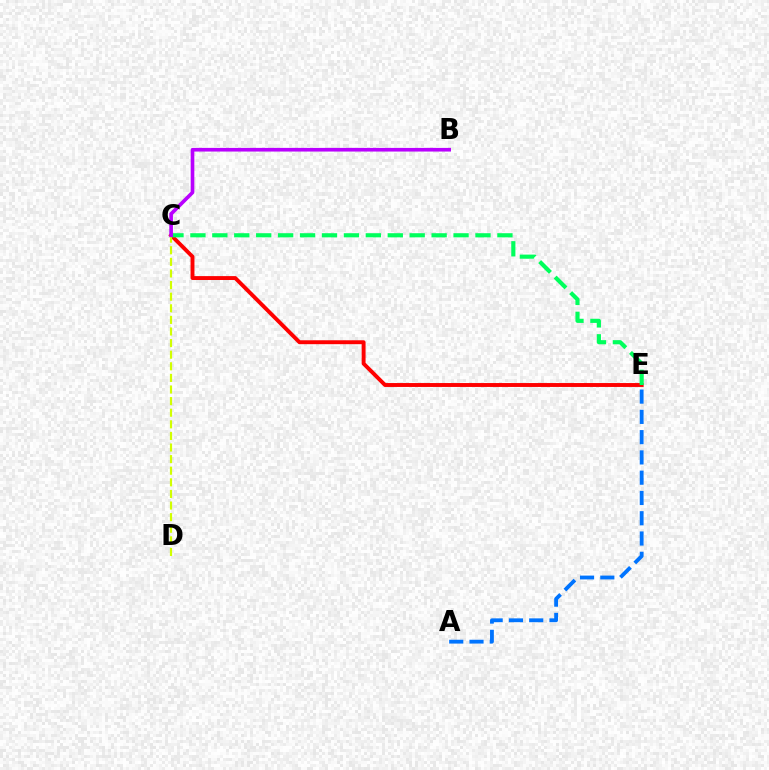{('C', 'E'): [{'color': '#ff0000', 'line_style': 'solid', 'thickness': 2.81}, {'color': '#00ff5c', 'line_style': 'dashed', 'thickness': 2.98}], ('C', 'D'): [{'color': '#d1ff00', 'line_style': 'dashed', 'thickness': 1.58}], ('B', 'C'): [{'color': '#b900ff', 'line_style': 'solid', 'thickness': 2.63}], ('A', 'E'): [{'color': '#0074ff', 'line_style': 'dashed', 'thickness': 2.75}]}